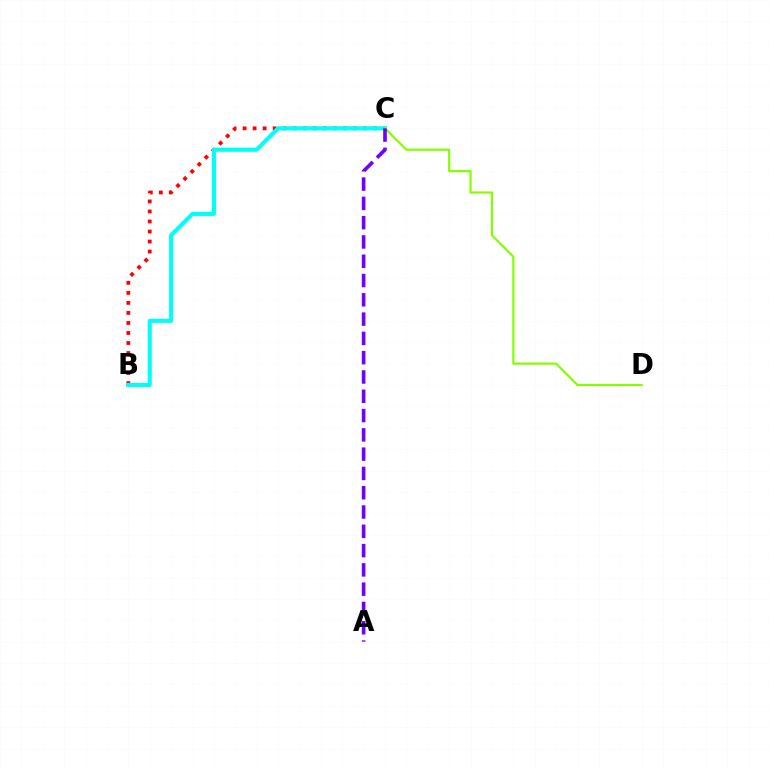{('B', 'C'): [{'color': '#ff0000', 'line_style': 'dotted', 'thickness': 2.72}, {'color': '#00fff6', 'line_style': 'solid', 'thickness': 2.97}], ('C', 'D'): [{'color': '#84ff00', 'line_style': 'solid', 'thickness': 1.57}], ('A', 'C'): [{'color': '#7200ff', 'line_style': 'dashed', 'thickness': 2.62}]}